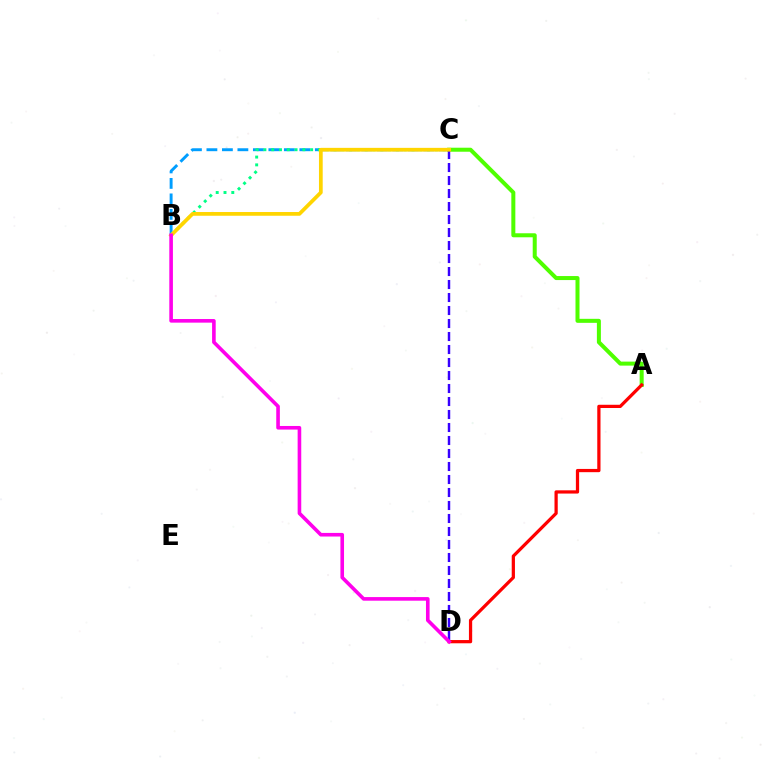{('B', 'C'): [{'color': '#009eff', 'line_style': 'dashed', 'thickness': 2.1}, {'color': '#00ff86', 'line_style': 'dotted', 'thickness': 2.12}, {'color': '#ffd500', 'line_style': 'solid', 'thickness': 2.69}], ('A', 'C'): [{'color': '#4fff00', 'line_style': 'solid', 'thickness': 2.89}], ('C', 'D'): [{'color': '#3700ff', 'line_style': 'dashed', 'thickness': 1.77}], ('A', 'D'): [{'color': '#ff0000', 'line_style': 'solid', 'thickness': 2.33}], ('B', 'D'): [{'color': '#ff00ed', 'line_style': 'solid', 'thickness': 2.6}]}